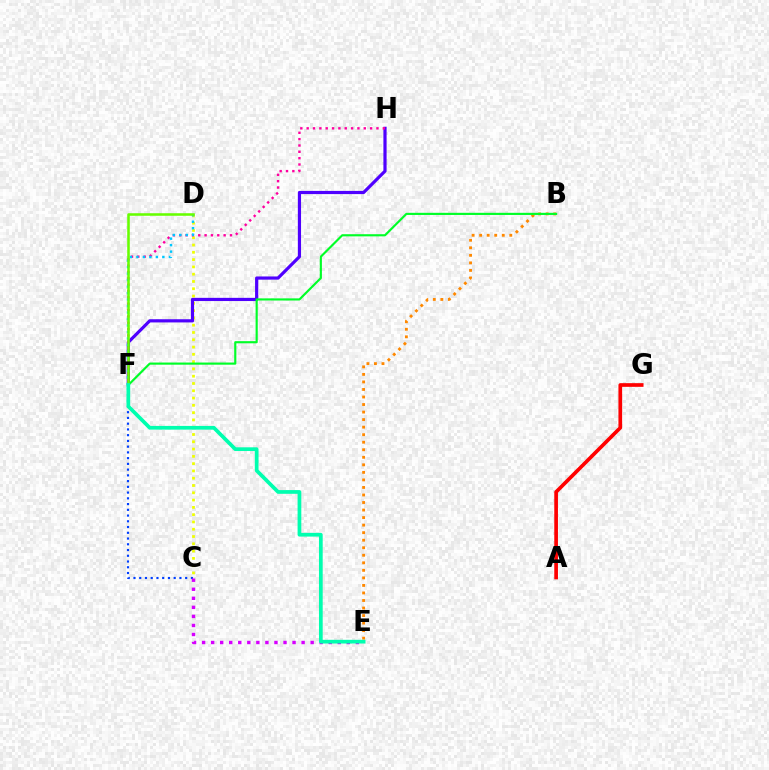{('C', 'F'): [{'color': '#003fff', 'line_style': 'dotted', 'thickness': 1.56}], ('C', 'D'): [{'color': '#eeff00', 'line_style': 'dotted', 'thickness': 1.98}], ('B', 'E'): [{'color': '#ff8800', 'line_style': 'dotted', 'thickness': 2.05}], ('F', 'H'): [{'color': '#4f00ff', 'line_style': 'solid', 'thickness': 2.3}, {'color': '#ff00a0', 'line_style': 'dotted', 'thickness': 1.72}], ('B', 'F'): [{'color': '#00ff27', 'line_style': 'solid', 'thickness': 1.55}], ('A', 'G'): [{'color': '#ff0000', 'line_style': 'solid', 'thickness': 2.65}], ('C', 'E'): [{'color': '#d600ff', 'line_style': 'dotted', 'thickness': 2.46}], ('D', 'F'): [{'color': '#00c7ff', 'line_style': 'dotted', 'thickness': 1.76}, {'color': '#66ff00', 'line_style': 'solid', 'thickness': 1.84}], ('E', 'F'): [{'color': '#00ffaf', 'line_style': 'solid', 'thickness': 2.68}]}